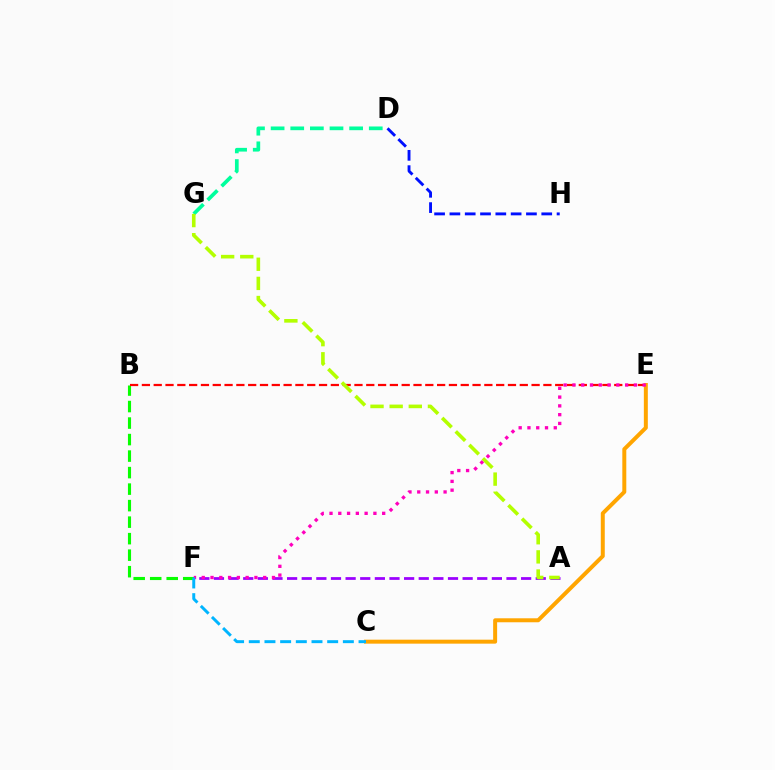{('B', 'F'): [{'color': '#08ff00', 'line_style': 'dashed', 'thickness': 2.24}], ('D', 'G'): [{'color': '#00ff9d', 'line_style': 'dashed', 'thickness': 2.67}], ('D', 'H'): [{'color': '#0010ff', 'line_style': 'dashed', 'thickness': 2.08}], ('B', 'E'): [{'color': '#ff0000', 'line_style': 'dashed', 'thickness': 1.6}], ('A', 'F'): [{'color': '#9b00ff', 'line_style': 'dashed', 'thickness': 1.99}], ('C', 'E'): [{'color': '#ffa500', 'line_style': 'solid', 'thickness': 2.86}], ('A', 'G'): [{'color': '#b3ff00', 'line_style': 'dashed', 'thickness': 2.6}], ('E', 'F'): [{'color': '#ff00bd', 'line_style': 'dotted', 'thickness': 2.38}], ('C', 'F'): [{'color': '#00b5ff', 'line_style': 'dashed', 'thickness': 2.13}]}